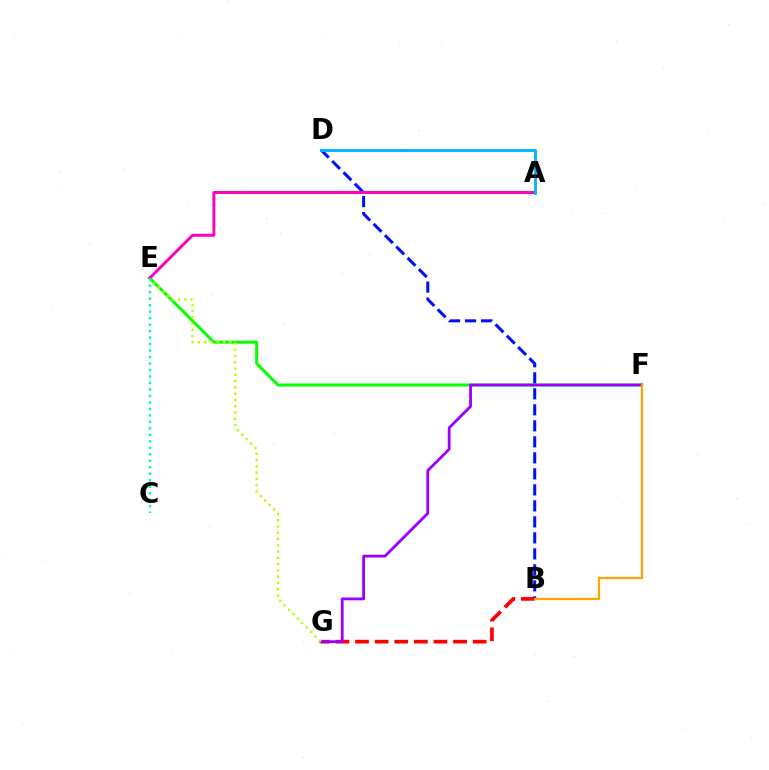{('E', 'F'): [{'color': '#08ff00', 'line_style': 'solid', 'thickness': 2.17}], ('B', 'G'): [{'color': '#ff0000', 'line_style': 'dashed', 'thickness': 2.66}], ('F', 'G'): [{'color': '#9b00ff', 'line_style': 'solid', 'thickness': 2.02}], ('E', 'G'): [{'color': '#b3ff00', 'line_style': 'dotted', 'thickness': 1.7}], ('B', 'D'): [{'color': '#0010ff', 'line_style': 'dashed', 'thickness': 2.17}], ('A', 'E'): [{'color': '#ff00bd', 'line_style': 'solid', 'thickness': 2.13}], ('C', 'E'): [{'color': '#00ff9d', 'line_style': 'dotted', 'thickness': 1.76}], ('A', 'D'): [{'color': '#00b5ff', 'line_style': 'solid', 'thickness': 2.07}], ('B', 'F'): [{'color': '#ffa500', 'line_style': 'solid', 'thickness': 1.62}]}